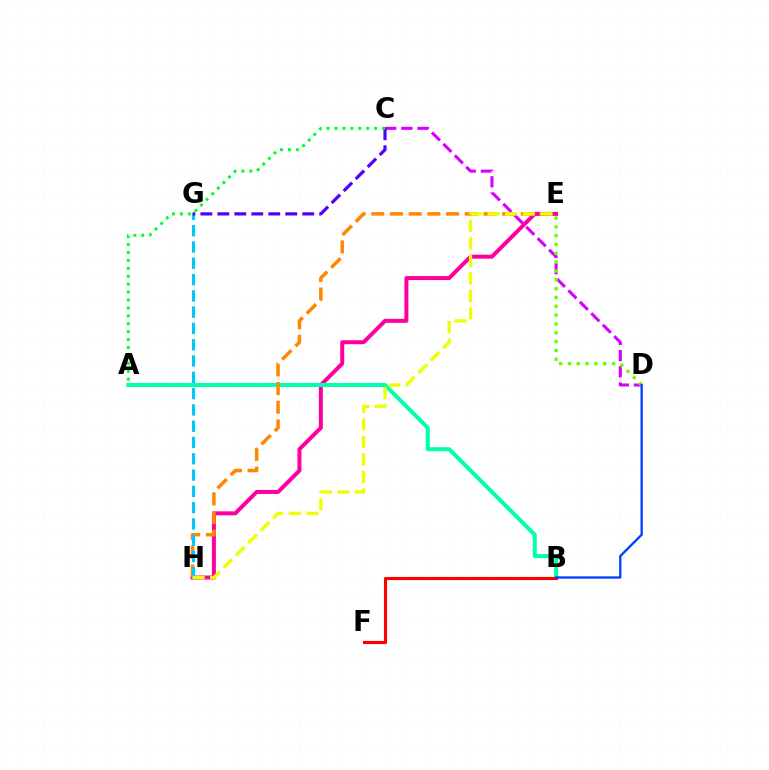{('E', 'H'): [{'color': '#ff00a0', 'line_style': 'solid', 'thickness': 2.88}, {'color': '#ff8800', 'line_style': 'dashed', 'thickness': 2.54}, {'color': '#eeff00', 'line_style': 'dashed', 'thickness': 2.38}], ('A', 'B'): [{'color': '#00ffaf', 'line_style': 'solid', 'thickness': 2.9}], ('G', 'H'): [{'color': '#00c7ff', 'line_style': 'dashed', 'thickness': 2.21}], ('C', 'D'): [{'color': '#d600ff', 'line_style': 'dashed', 'thickness': 2.2}], ('B', 'F'): [{'color': '#ff0000', 'line_style': 'solid', 'thickness': 2.25}], ('D', 'E'): [{'color': '#66ff00', 'line_style': 'dotted', 'thickness': 2.4}], ('C', 'G'): [{'color': '#4f00ff', 'line_style': 'dashed', 'thickness': 2.31}], ('B', 'D'): [{'color': '#003fff', 'line_style': 'solid', 'thickness': 1.66}], ('A', 'C'): [{'color': '#00ff27', 'line_style': 'dotted', 'thickness': 2.15}]}